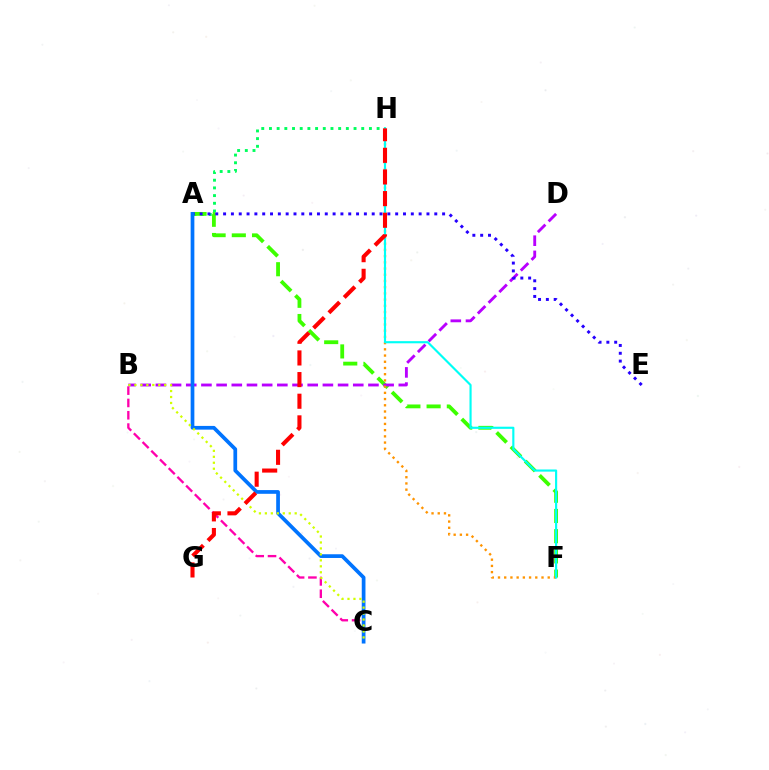{('A', 'H'): [{'color': '#00ff5c', 'line_style': 'dotted', 'thickness': 2.09}], ('A', 'F'): [{'color': '#3dff00', 'line_style': 'dashed', 'thickness': 2.75}], ('B', 'D'): [{'color': '#b900ff', 'line_style': 'dashed', 'thickness': 2.06}], ('A', 'E'): [{'color': '#2500ff', 'line_style': 'dotted', 'thickness': 2.13}], ('B', 'C'): [{'color': '#ff00ac', 'line_style': 'dashed', 'thickness': 1.67}, {'color': '#d1ff00', 'line_style': 'dotted', 'thickness': 1.62}], ('A', 'C'): [{'color': '#0074ff', 'line_style': 'solid', 'thickness': 2.68}], ('F', 'H'): [{'color': '#ff9400', 'line_style': 'dotted', 'thickness': 1.69}, {'color': '#00fff6', 'line_style': 'solid', 'thickness': 1.55}], ('G', 'H'): [{'color': '#ff0000', 'line_style': 'dashed', 'thickness': 2.94}]}